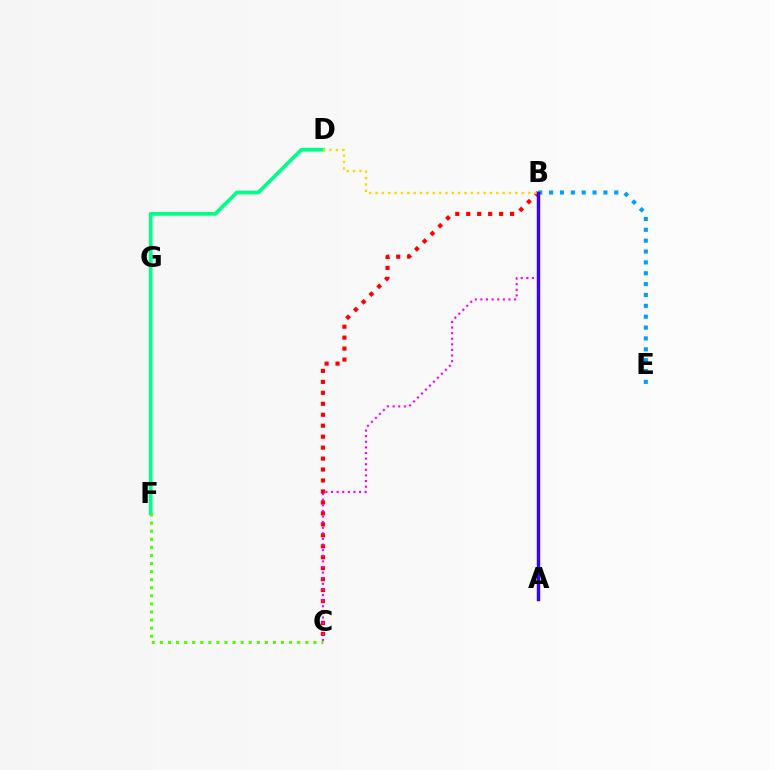{('B', 'E'): [{'color': '#009eff', 'line_style': 'dotted', 'thickness': 2.95}], ('D', 'F'): [{'color': '#00ff86', 'line_style': 'solid', 'thickness': 2.69}], ('B', 'C'): [{'color': '#ff0000', 'line_style': 'dotted', 'thickness': 2.98}, {'color': '#ff00ed', 'line_style': 'dotted', 'thickness': 1.52}], ('A', 'B'): [{'color': '#3700ff', 'line_style': 'solid', 'thickness': 2.46}], ('B', 'D'): [{'color': '#ffd500', 'line_style': 'dotted', 'thickness': 1.73}], ('C', 'F'): [{'color': '#4fff00', 'line_style': 'dotted', 'thickness': 2.2}]}